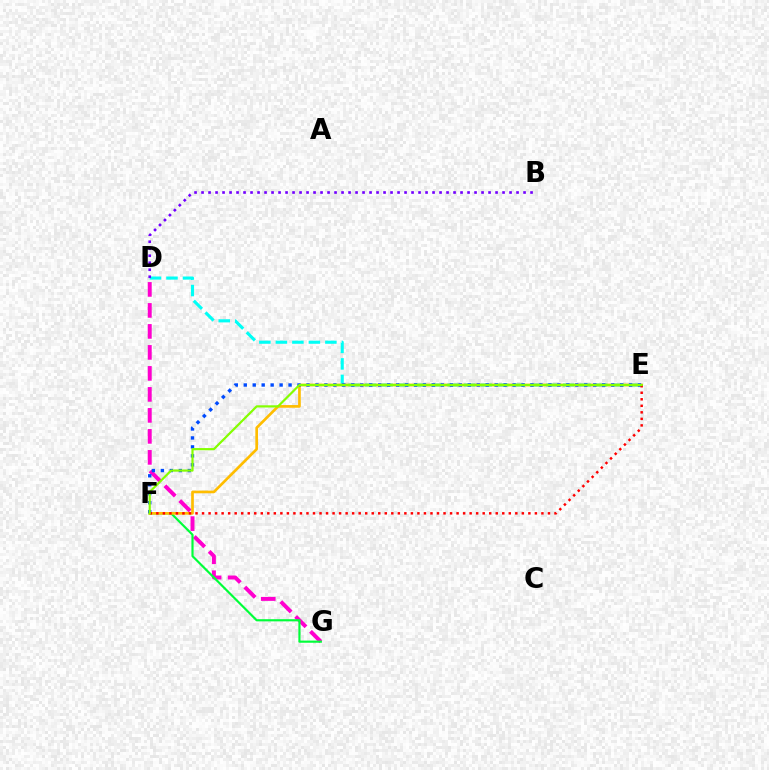{('D', 'G'): [{'color': '#ff00cf', 'line_style': 'dashed', 'thickness': 2.85}], ('D', 'E'): [{'color': '#00fff6', 'line_style': 'dashed', 'thickness': 2.24}], ('B', 'D'): [{'color': '#7200ff', 'line_style': 'dotted', 'thickness': 1.9}], ('F', 'G'): [{'color': '#00ff39', 'line_style': 'solid', 'thickness': 1.56}], ('E', 'F'): [{'color': '#ffbd00', 'line_style': 'solid', 'thickness': 1.93}, {'color': '#004bff', 'line_style': 'dotted', 'thickness': 2.43}, {'color': '#ff0000', 'line_style': 'dotted', 'thickness': 1.77}, {'color': '#84ff00', 'line_style': 'solid', 'thickness': 1.58}]}